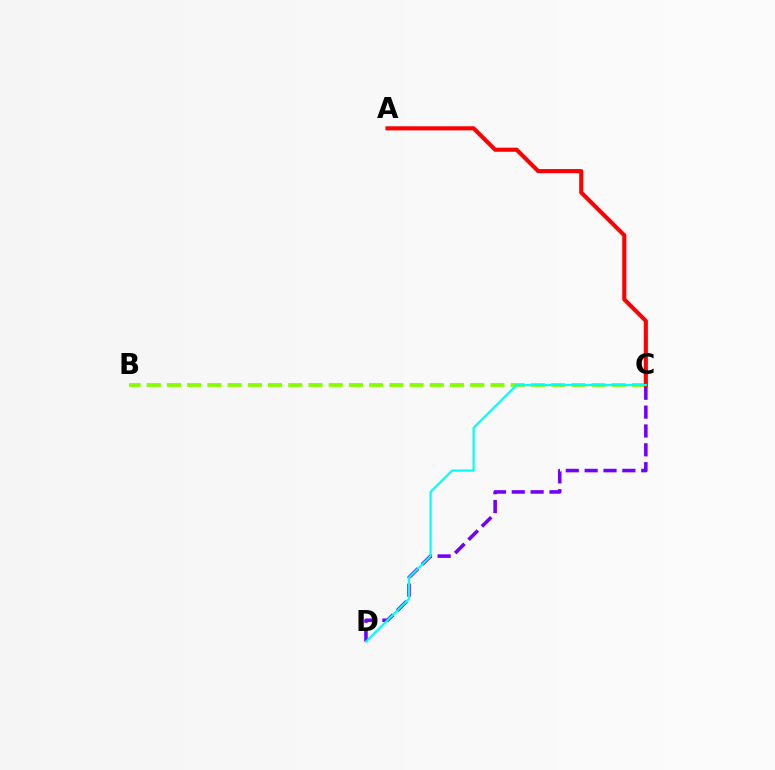{('B', 'C'): [{'color': '#84ff00', 'line_style': 'dashed', 'thickness': 2.75}], ('C', 'D'): [{'color': '#7200ff', 'line_style': 'dashed', 'thickness': 2.56}, {'color': '#00fff6', 'line_style': 'solid', 'thickness': 1.56}], ('A', 'C'): [{'color': '#ff0000', 'line_style': 'solid', 'thickness': 2.96}]}